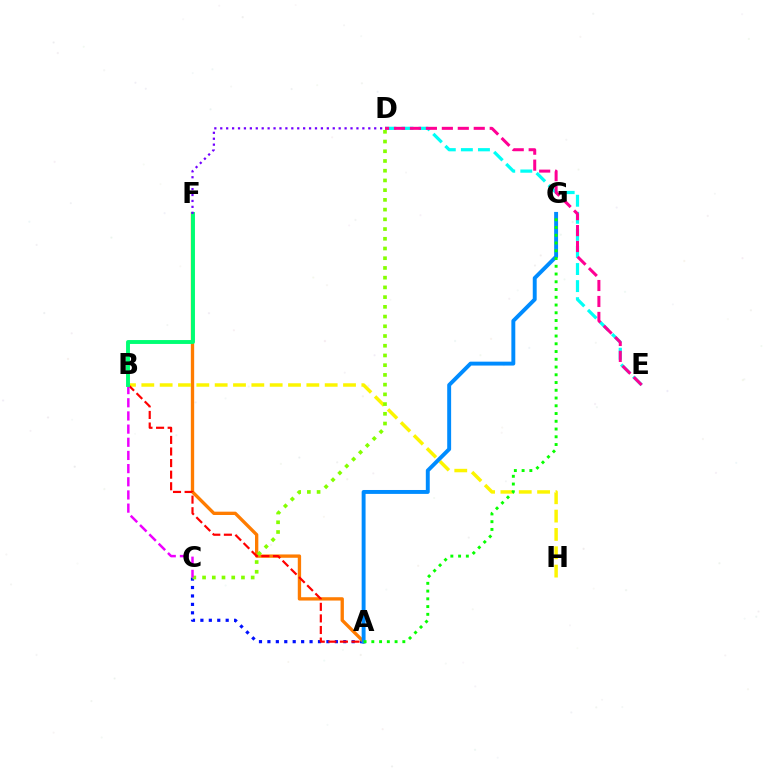{('A', 'C'): [{'color': '#0010ff', 'line_style': 'dotted', 'thickness': 2.29}], ('D', 'E'): [{'color': '#00fff6', 'line_style': 'dashed', 'thickness': 2.32}, {'color': '#ff0094', 'line_style': 'dashed', 'thickness': 2.17}], ('A', 'F'): [{'color': '#ff7c00', 'line_style': 'solid', 'thickness': 2.4}], ('B', 'H'): [{'color': '#fcf500', 'line_style': 'dashed', 'thickness': 2.49}], ('C', 'D'): [{'color': '#84ff00', 'line_style': 'dotted', 'thickness': 2.64}], ('A', 'B'): [{'color': '#ff0000', 'line_style': 'dashed', 'thickness': 1.57}], ('B', 'C'): [{'color': '#ee00ff', 'line_style': 'dashed', 'thickness': 1.79}], ('B', 'F'): [{'color': '#00ff74', 'line_style': 'solid', 'thickness': 2.81}], ('A', 'G'): [{'color': '#008cff', 'line_style': 'solid', 'thickness': 2.82}, {'color': '#08ff00', 'line_style': 'dotted', 'thickness': 2.11}], ('D', 'F'): [{'color': '#7200ff', 'line_style': 'dotted', 'thickness': 1.61}]}